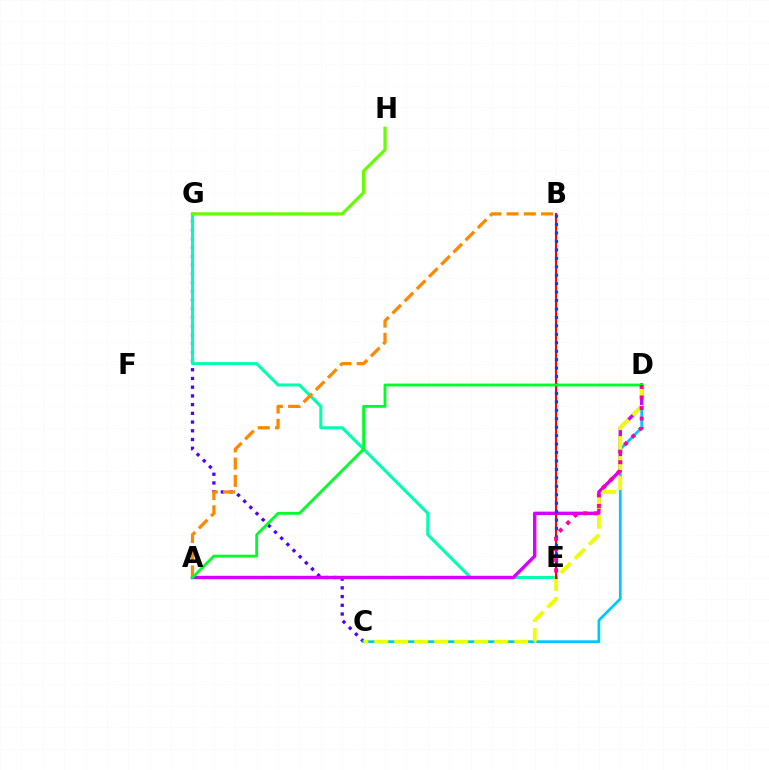{('C', 'G'): [{'color': '#4f00ff', 'line_style': 'dotted', 'thickness': 2.37}], ('C', 'D'): [{'color': '#00c7ff', 'line_style': 'solid', 'thickness': 1.97}, {'color': '#eeff00', 'line_style': 'dashed', 'thickness': 2.72}], ('E', 'G'): [{'color': '#00ffaf', 'line_style': 'solid', 'thickness': 2.19}], ('A', 'D'): [{'color': '#d600ff', 'line_style': 'solid', 'thickness': 2.45}, {'color': '#00ff27', 'line_style': 'solid', 'thickness': 2.05}], ('B', 'E'): [{'color': '#ff0000', 'line_style': 'solid', 'thickness': 1.52}, {'color': '#003fff', 'line_style': 'dotted', 'thickness': 2.29}], ('G', 'H'): [{'color': '#66ff00', 'line_style': 'solid', 'thickness': 2.31}], ('A', 'B'): [{'color': '#ff8800', 'line_style': 'dashed', 'thickness': 2.34}], ('D', 'E'): [{'color': '#ff00a0', 'line_style': 'dotted', 'thickness': 2.86}]}